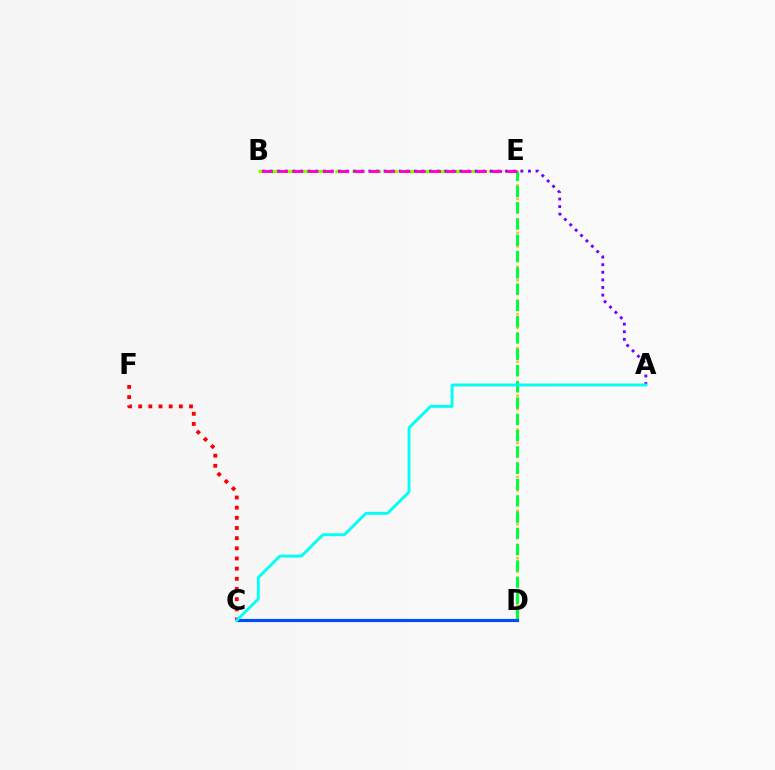{('C', 'F'): [{'color': '#ff0000', 'line_style': 'dotted', 'thickness': 2.76}], ('D', 'E'): [{'color': '#ffbd00', 'line_style': 'dotted', 'thickness': 1.84}, {'color': '#00ff39', 'line_style': 'dashed', 'thickness': 2.21}], ('B', 'E'): [{'color': '#84ff00', 'line_style': 'dashed', 'thickness': 2.31}, {'color': '#ff00cf', 'line_style': 'dashed', 'thickness': 2.08}], ('A', 'B'): [{'color': '#7200ff', 'line_style': 'dotted', 'thickness': 2.06}], ('C', 'D'): [{'color': '#004bff', 'line_style': 'solid', 'thickness': 2.27}], ('A', 'C'): [{'color': '#00fff6', 'line_style': 'solid', 'thickness': 2.07}]}